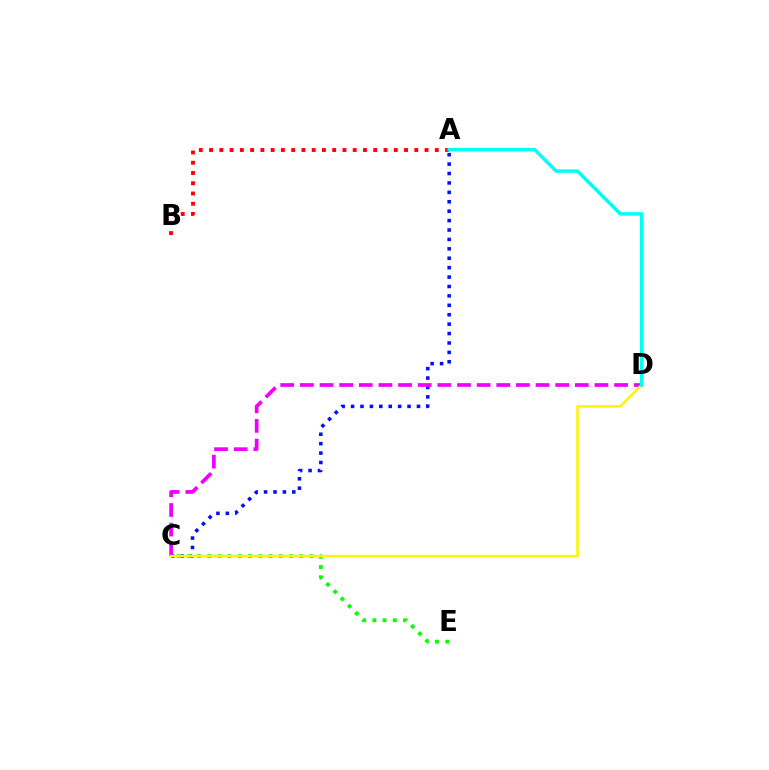{('A', 'C'): [{'color': '#0010ff', 'line_style': 'dotted', 'thickness': 2.56}], ('C', 'E'): [{'color': '#08ff00', 'line_style': 'dotted', 'thickness': 2.78}], ('C', 'D'): [{'color': '#ee00ff', 'line_style': 'dashed', 'thickness': 2.67}, {'color': '#fcf500', 'line_style': 'solid', 'thickness': 1.84}], ('A', 'B'): [{'color': '#ff0000', 'line_style': 'dotted', 'thickness': 2.79}], ('A', 'D'): [{'color': '#00fff6', 'line_style': 'solid', 'thickness': 2.5}]}